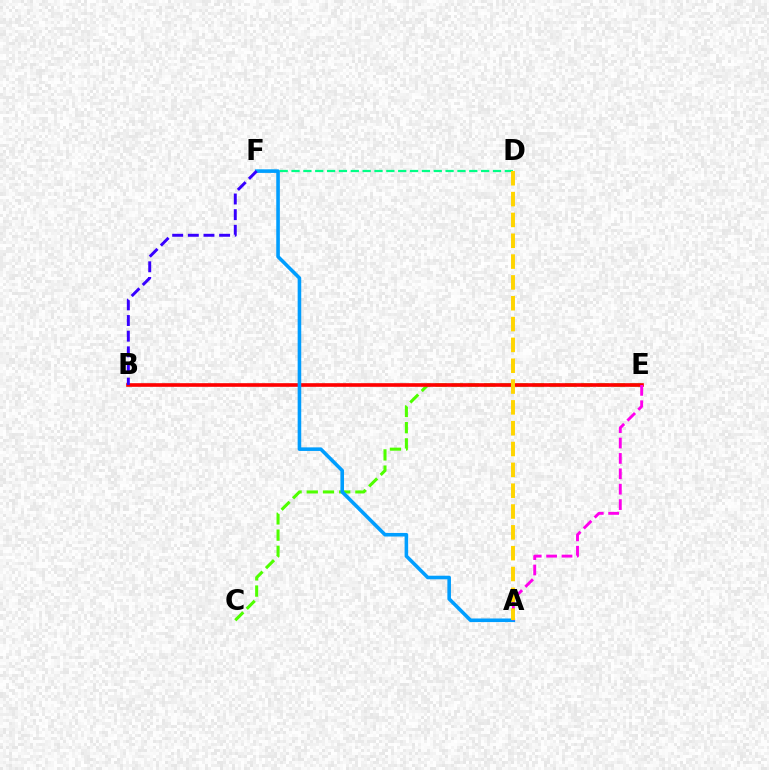{('D', 'F'): [{'color': '#00ff86', 'line_style': 'dashed', 'thickness': 1.61}], ('C', 'E'): [{'color': '#4fff00', 'line_style': 'dashed', 'thickness': 2.2}], ('B', 'E'): [{'color': '#ff0000', 'line_style': 'solid', 'thickness': 2.62}], ('A', 'F'): [{'color': '#009eff', 'line_style': 'solid', 'thickness': 2.58}], ('A', 'E'): [{'color': '#ff00ed', 'line_style': 'dashed', 'thickness': 2.09}], ('A', 'D'): [{'color': '#ffd500', 'line_style': 'dashed', 'thickness': 2.83}], ('B', 'F'): [{'color': '#3700ff', 'line_style': 'dashed', 'thickness': 2.13}]}